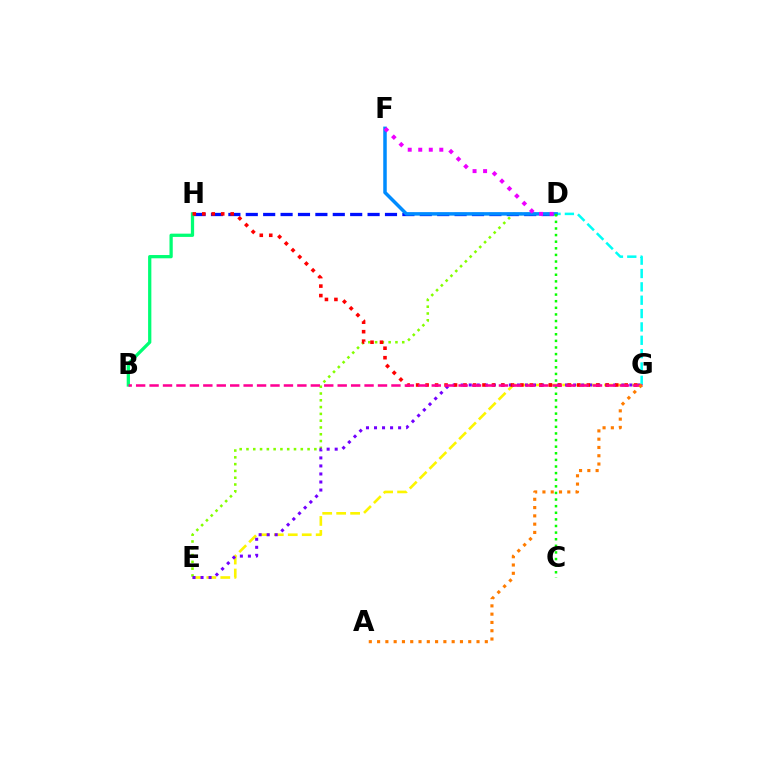{('D', 'G'): [{'color': '#00fff6', 'line_style': 'dashed', 'thickness': 1.81}], ('D', 'H'): [{'color': '#0010ff', 'line_style': 'dashed', 'thickness': 2.36}], ('E', 'G'): [{'color': '#fcf500', 'line_style': 'dashed', 'thickness': 1.9}, {'color': '#7200ff', 'line_style': 'dotted', 'thickness': 2.18}], ('D', 'E'): [{'color': '#84ff00', 'line_style': 'dotted', 'thickness': 1.84}], ('B', 'H'): [{'color': '#00ff74', 'line_style': 'solid', 'thickness': 2.35}], ('D', 'F'): [{'color': '#008cff', 'line_style': 'solid', 'thickness': 2.52}, {'color': '#ee00ff', 'line_style': 'dotted', 'thickness': 2.86}], ('C', 'D'): [{'color': '#08ff00', 'line_style': 'dotted', 'thickness': 1.8}], ('G', 'H'): [{'color': '#ff0000', 'line_style': 'dotted', 'thickness': 2.58}], ('B', 'G'): [{'color': '#ff0094', 'line_style': 'dashed', 'thickness': 1.83}], ('A', 'G'): [{'color': '#ff7c00', 'line_style': 'dotted', 'thickness': 2.25}]}